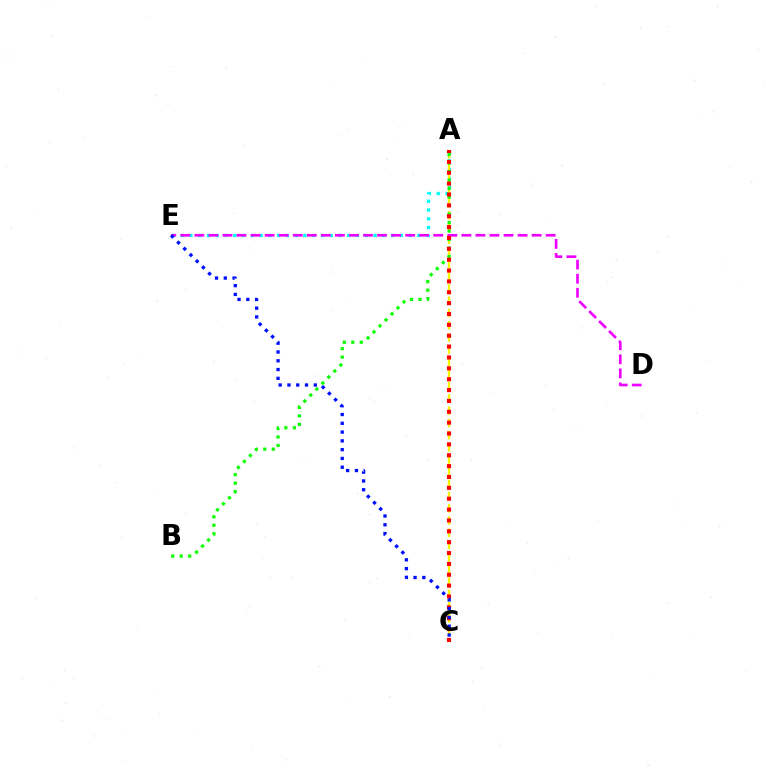{('A', 'E'): [{'color': '#00fff6', 'line_style': 'dotted', 'thickness': 2.38}], ('A', 'C'): [{'color': '#fcf500', 'line_style': 'dashed', 'thickness': 1.66}, {'color': '#ff0000', 'line_style': 'dotted', 'thickness': 2.95}], ('D', 'E'): [{'color': '#ee00ff', 'line_style': 'dashed', 'thickness': 1.91}], ('A', 'B'): [{'color': '#08ff00', 'line_style': 'dotted', 'thickness': 2.31}], ('C', 'E'): [{'color': '#0010ff', 'line_style': 'dotted', 'thickness': 2.39}]}